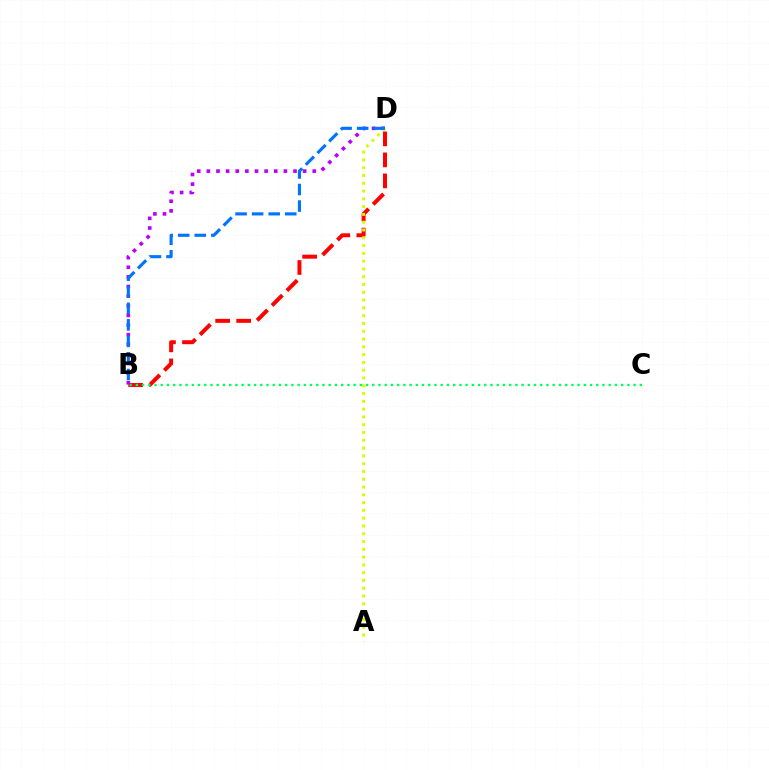{('B', 'D'): [{'color': '#ff0000', 'line_style': 'dashed', 'thickness': 2.85}, {'color': '#b900ff', 'line_style': 'dotted', 'thickness': 2.62}, {'color': '#0074ff', 'line_style': 'dashed', 'thickness': 2.25}], ('B', 'C'): [{'color': '#00ff5c', 'line_style': 'dotted', 'thickness': 1.69}], ('A', 'D'): [{'color': '#d1ff00', 'line_style': 'dotted', 'thickness': 2.12}]}